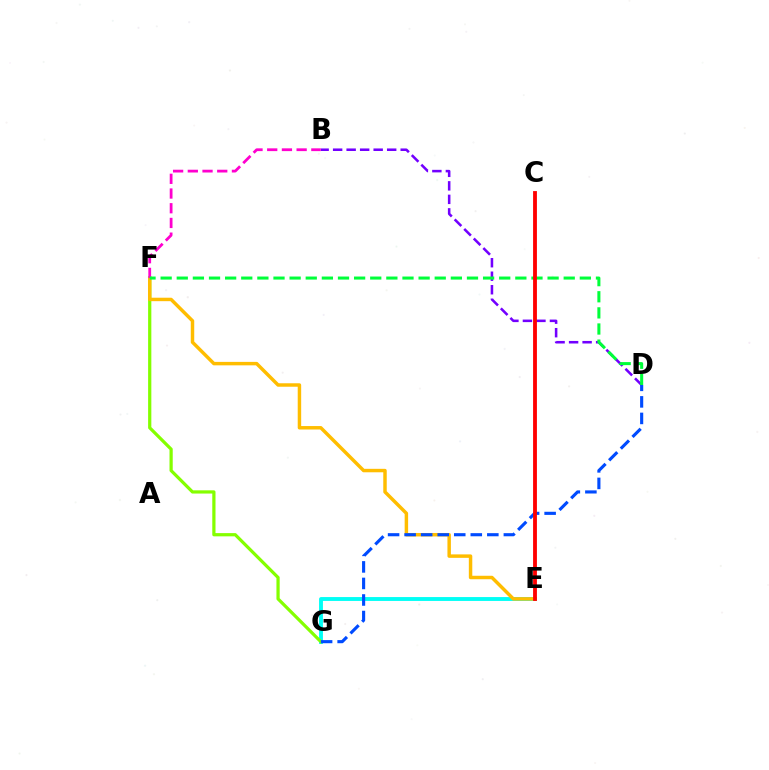{('E', 'G'): [{'color': '#00fff6', 'line_style': 'solid', 'thickness': 2.79}], ('F', 'G'): [{'color': '#84ff00', 'line_style': 'solid', 'thickness': 2.32}], ('B', 'D'): [{'color': '#7200ff', 'line_style': 'dashed', 'thickness': 1.84}], ('E', 'F'): [{'color': '#ffbd00', 'line_style': 'solid', 'thickness': 2.49}], ('D', 'G'): [{'color': '#004bff', 'line_style': 'dashed', 'thickness': 2.25}], ('B', 'F'): [{'color': '#ff00cf', 'line_style': 'dashed', 'thickness': 2.0}], ('D', 'F'): [{'color': '#00ff39', 'line_style': 'dashed', 'thickness': 2.19}], ('C', 'E'): [{'color': '#ff0000', 'line_style': 'solid', 'thickness': 2.76}]}